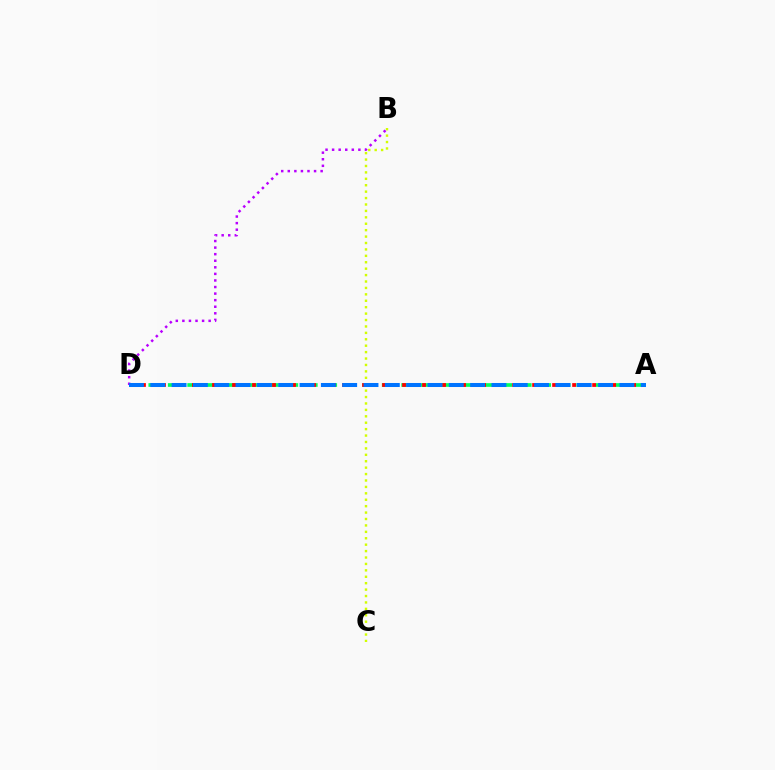{('B', 'C'): [{'color': '#d1ff00', 'line_style': 'dotted', 'thickness': 1.74}], ('B', 'D'): [{'color': '#b900ff', 'line_style': 'dotted', 'thickness': 1.79}], ('A', 'D'): [{'color': '#00ff5c', 'line_style': 'dashed', 'thickness': 2.64}, {'color': '#ff0000', 'line_style': 'dotted', 'thickness': 2.72}, {'color': '#0074ff', 'line_style': 'dashed', 'thickness': 2.9}]}